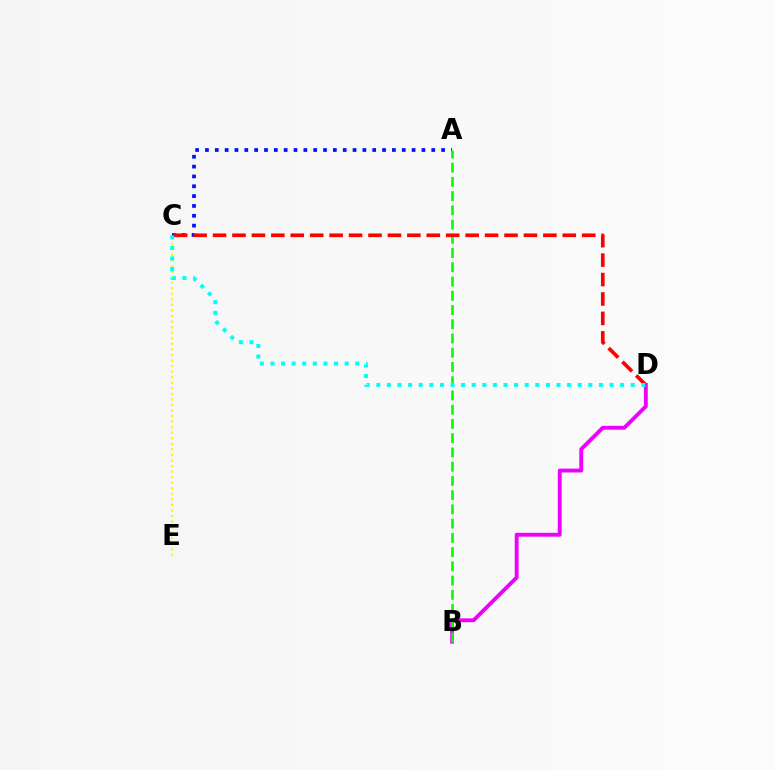{('B', 'D'): [{'color': '#ee00ff', 'line_style': 'solid', 'thickness': 2.79}], ('A', 'C'): [{'color': '#0010ff', 'line_style': 'dotted', 'thickness': 2.67}], ('C', 'E'): [{'color': '#fcf500', 'line_style': 'dotted', 'thickness': 1.51}], ('A', 'B'): [{'color': '#08ff00', 'line_style': 'dashed', 'thickness': 1.93}], ('C', 'D'): [{'color': '#ff0000', 'line_style': 'dashed', 'thickness': 2.64}, {'color': '#00fff6', 'line_style': 'dotted', 'thickness': 2.88}]}